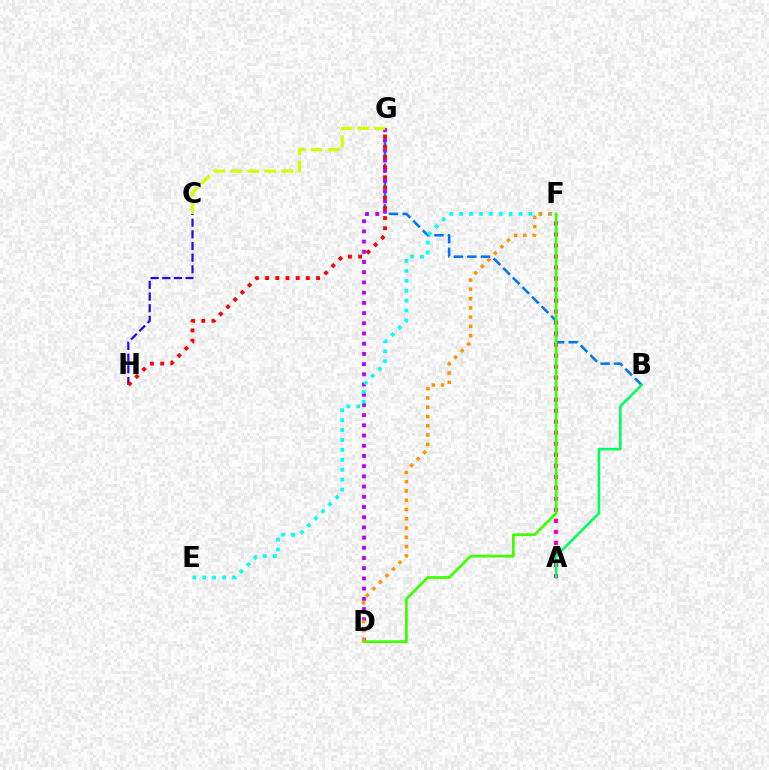{('B', 'G'): [{'color': '#0074ff', 'line_style': 'dashed', 'thickness': 1.84}], ('A', 'F'): [{'color': '#ff00ac', 'line_style': 'dotted', 'thickness': 2.99}], ('C', 'H'): [{'color': '#2500ff', 'line_style': 'dashed', 'thickness': 1.58}], ('D', 'G'): [{'color': '#b900ff', 'line_style': 'dotted', 'thickness': 2.77}], ('C', 'G'): [{'color': '#d1ff00', 'line_style': 'dashed', 'thickness': 2.31}], ('E', 'F'): [{'color': '#00fff6', 'line_style': 'dotted', 'thickness': 2.69}], ('D', 'F'): [{'color': '#3dff00', 'line_style': 'solid', 'thickness': 1.96}, {'color': '#ff9400', 'line_style': 'dotted', 'thickness': 2.52}], ('G', 'H'): [{'color': '#ff0000', 'line_style': 'dotted', 'thickness': 2.77}], ('A', 'B'): [{'color': '#00ff5c', 'line_style': 'solid', 'thickness': 1.87}]}